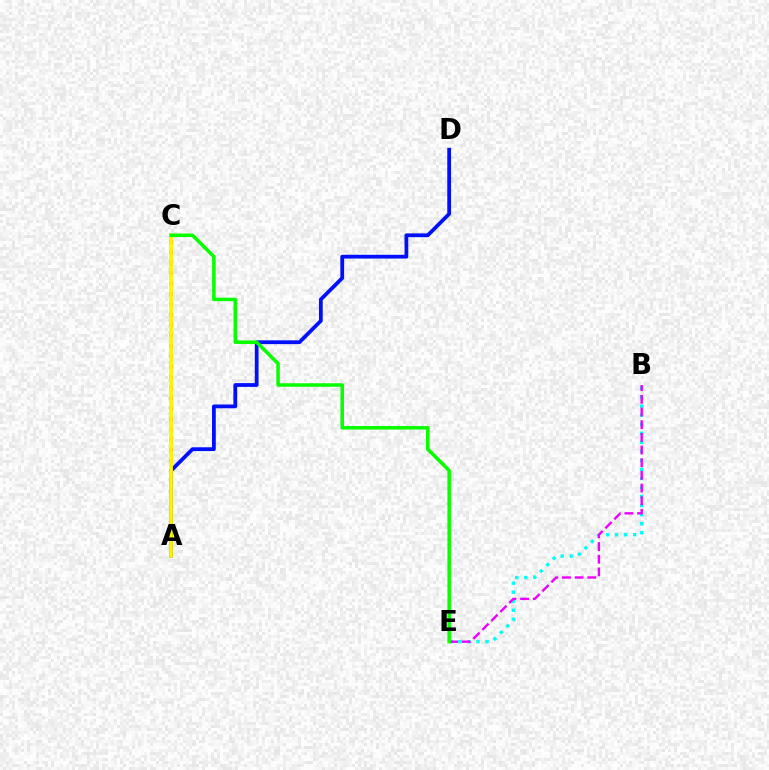{('B', 'E'): [{'color': '#00fff6', 'line_style': 'dotted', 'thickness': 2.46}, {'color': '#ee00ff', 'line_style': 'dashed', 'thickness': 1.72}], ('A', 'C'): [{'color': '#ff0000', 'line_style': 'dotted', 'thickness': 2.83}, {'color': '#fcf500', 'line_style': 'solid', 'thickness': 2.72}], ('A', 'D'): [{'color': '#0010ff', 'line_style': 'solid', 'thickness': 2.72}], ('C', 'E'): [{'color': '#08ff00', 'line_style': 'solid', 'thickness': 2.53}]}